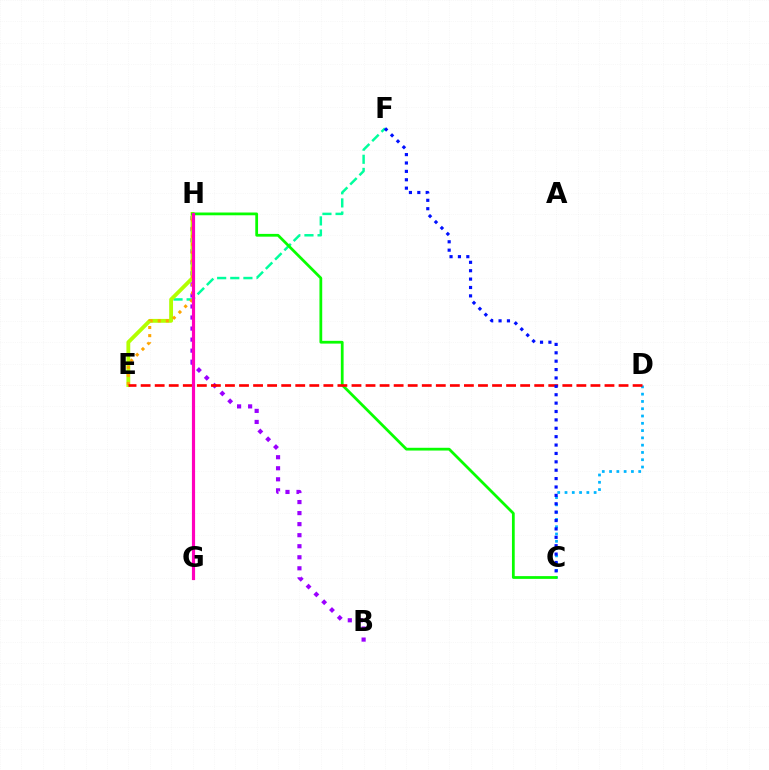{('E', 'F'): [{'color': '#00ff9d', 'line_style': 'dashed', 'thickness': 1.78}], ('B', 'H'): [{'color': '#9b00ff', 'line_style': 'dotted', 'thickness': 3.0}], ('E', 'H'): [{'color': '#b3ff00', 'line_style': 'solid', 'thickness': 2.76}, {'color': '#ffa500', 'line_style': 'dotted', 'thickness': 2.2}], ('C', 'D'): [{'color': '#00b5ff', 'line_style': 'dotted', 'thickness': 1.98}], ('C', 'H'): [{'color': '#08ff00', 'line_style': 'solid', 'thickness': 1.99}], ('D', 'E'): [{'color': '#ff0000', 'line_style': 'dashed', 'thickness': 1.91}], ('C', 'F'): [{'color': '#0010ff', 'line_style': 'dotted', 'thickness': 2.28}], ('G', 'H'): [{'color': '#ff00bd', 'line_style': 'solid', 'thickness': 2.28}]}